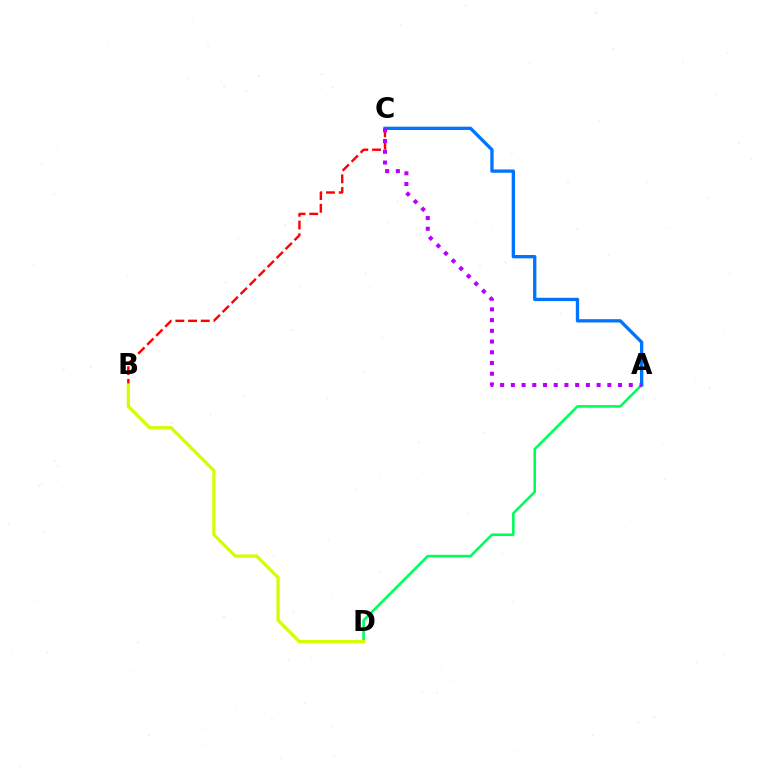{('B', 'C'): [{'color': '#ff0000', 'line_style': 'dashed', 'thickness': 1.73}], ('A', 'D'): [{'color': '#00ff5c', 'line_style': 'solid', 'thickness': 1.87}], ('A', 'C'): [{'color': '#0074ff', 'line_style': 'solid', 'thickness': 2.39}, {'color': '#b900ff', 'line_style': 'dotted', 'thickness': 2.91}], ('B', 'D'): [{'color': '#d1ff00', 'line_style': 'solid', 'thickness': 2.34}]}